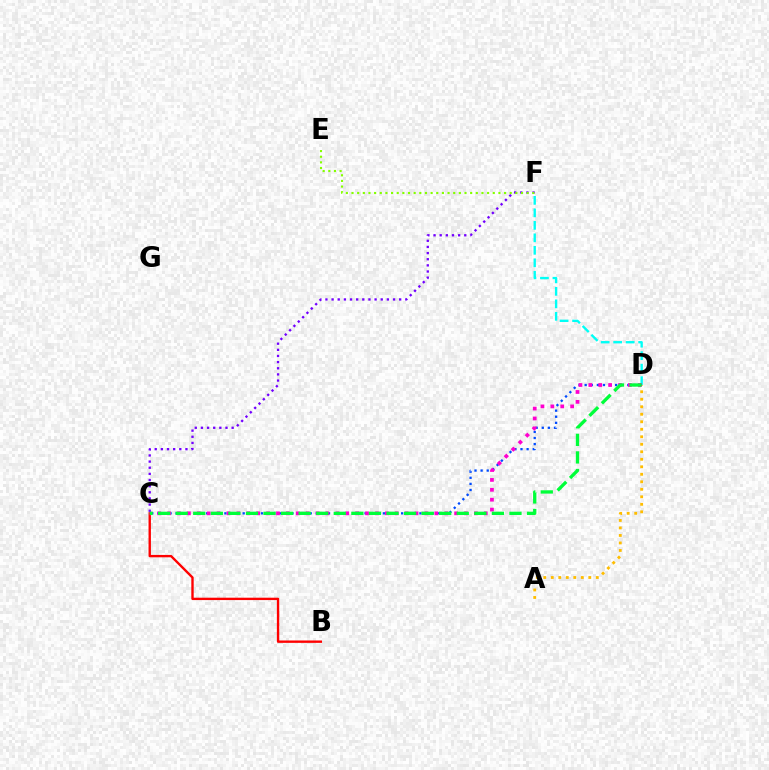{('B', 'C'): [{'color': '#ff0000', 'line_style': 'solid', 'thickness': 1.71}], ('A', 'D'): [{'color': '#ffbd00', 'line_style': 'dotted', 'thickness': 2.04}], ('D', 'F'): [{'color': '#00fff6', 'line_style': 'dashed', 'thickness': 1.7}], ('C', 'D'): [{'color': '#004bff', 'line_style': 'dotted', 'thickness': 1.66}, {'color': '#ff00cf', 'line_style': 'dotted', 'thickness': 2.69}, {'color': '#00ff39', 'line_style': 'dashed', 'thickness': 2.39}], ('C', 'F'): [{'color': '#7200ff', 'line_style': 'dotted', 'thickness': 1.67}], ('E', 'F'): [{'color': '#84ff00', 'line_style': 'dotted', 'thickness': 1.54}]}